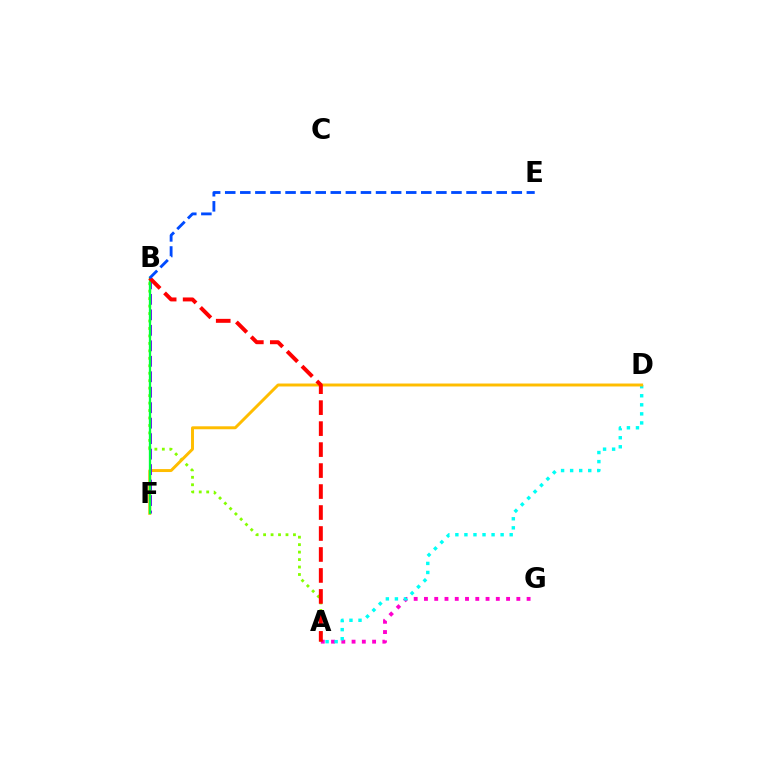{('A', 'B'): [{'color': '#84ff00', 'line_style': 'dotted', 'thickness': 2.03}, {'color': '#ff0000', 'line_style': 'dashed', 'thickness': 2.85}], ('A', 'G'): [{'color': '#ff00cf', 'line_style': 'dotted', 'thickness': 2.79}], ('A', 'D'): [{'color': '#00fff6', 'line_style': 'dotted', 'thickness': 2.46}], ('D', 'F'): [{'color': '#ffbd00', 'line_style': 'solid', 'thickness': 2.12}], ('B', 'F'): [{'color': '#7200ff', 'line_style': 'dashed', 'thickness': 2.1}, {'color': '#00ff39', 'line_style': 'solid', 'thickness': 1.67}], ('B', 'E'): [{'color': '#004bff', 'line_style': 'dashed', 'thickness': 2.05}]}